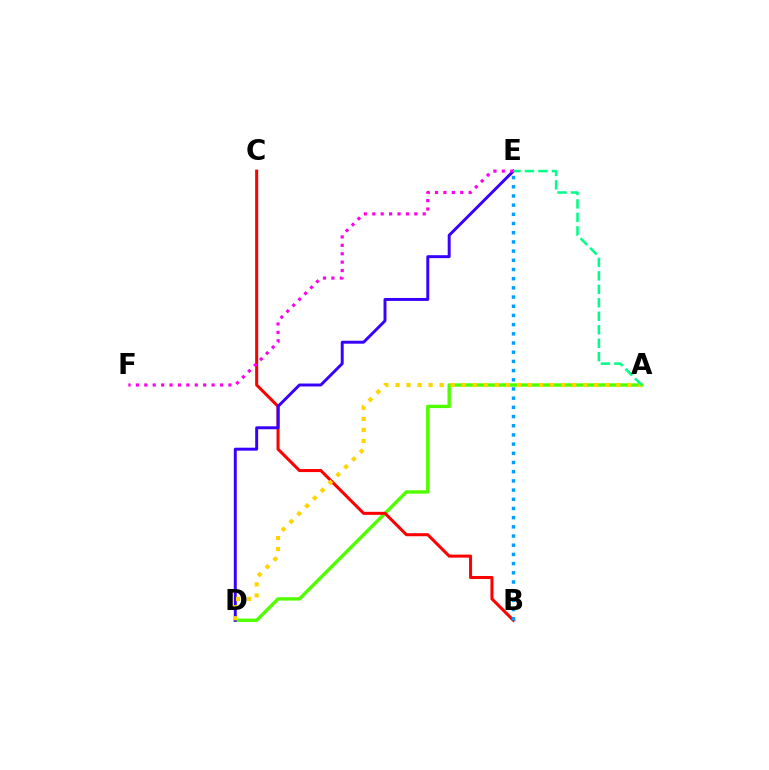{('A', 'D'): [{'color': '#4fff00', 'line_style': 'solid', 'thickness': 2.44}, {'color': '#ffd500', 'line_style': 'dotted', 'thickness': 3.0}], ('B', 'C'): [{'color': '#ff0000', 'line_style': 'solid', 'thickness': 2.18}], ('D', 'E'): [{'color': '#3700ff', 'line_style': 'solid', 'thickness': 2.12}], ('E', 'F'): [{'color': '#ff00ed', 'line_style': 'dotted', 'thickness': 2.29}], ('A', 'E'): [{'color': '#00ff86', 'line_style': 'dashed', 'thickness': 1.83}], ('B', 'E'): [{'color': '#009eff', 'line_style': 'dotted', 'thickness': 2.5}]}